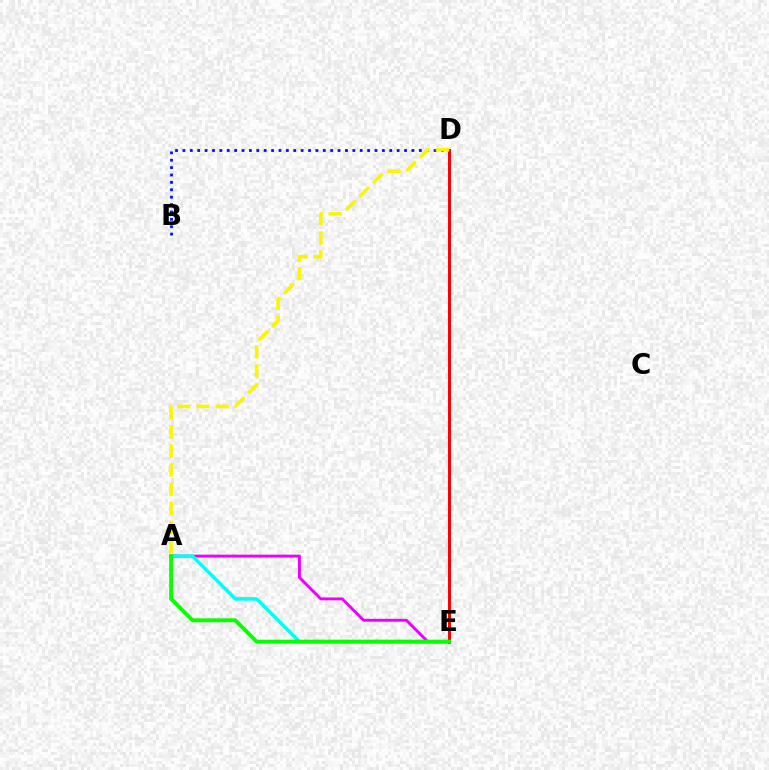{('A', 'E'): [{'color': '#ee00ff', 'line_style': 'solid', 'thickness': 2.09}, {'color': '#00fff6', 'line_style': 'solid', 'thickness': 2.53}, {'color': '#08ff00', 'line_style': 'solid', 'thickness': 2.81}], ('B', 'D'): [{'color': '#0010ff', 'line_style': 'dotted', 'thickness': 2.01}], ('D', 'E'): [{'color': '#ff0000', 'line_style': 'solid', 'thickness': 2.17}], ('A', 'D'): [{'color': '#fcf500', 'line_style': 'dashed', 'thickness': 2.6}]}